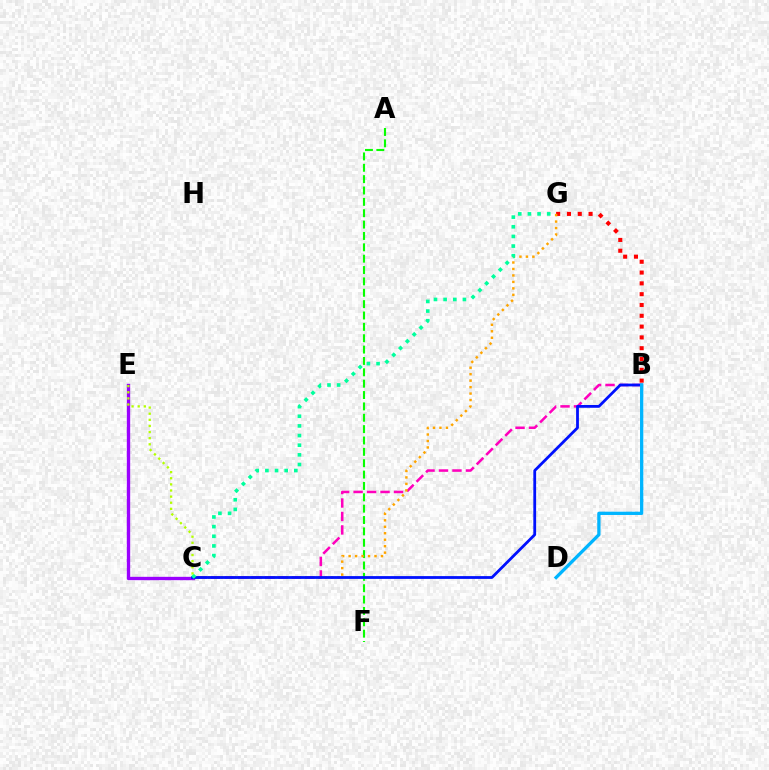{('A', 'F'): [{'color': '#08ff00', 'line_style': 'dashed', 'thickness': 1.54}], ('B', 'G'): [{'color': '#ff0000', 'line_style': 'dotted', 'thickness': 2.94}], ('B', 'C'): [{'color': '#ff00bd', 'line_style': 'dashed', 'thickness': 1.83}, {'color': '#0010ff', 'line_style': 'solid', 'thickness': 2.01}], ('C', 'G'): [{'color': '#ffa500', 'line_style': 'dotted', 'thickness': 1.76}, {'color': '#00ff9d', 'line_style': 'dotted', 'thickness': 2.62}], ('C', 'E'): [{'color': '#9b00ff', 'line_style': 'solid', 'thickness': 2.41}, {'color': '#b3ff00', 'line_style': 'dotted', 'thickness': 1.66}], ('B', 'D'): [{'color': '#00b5ff', 'line_style': 'solid', 'thickness': 2.36}]}